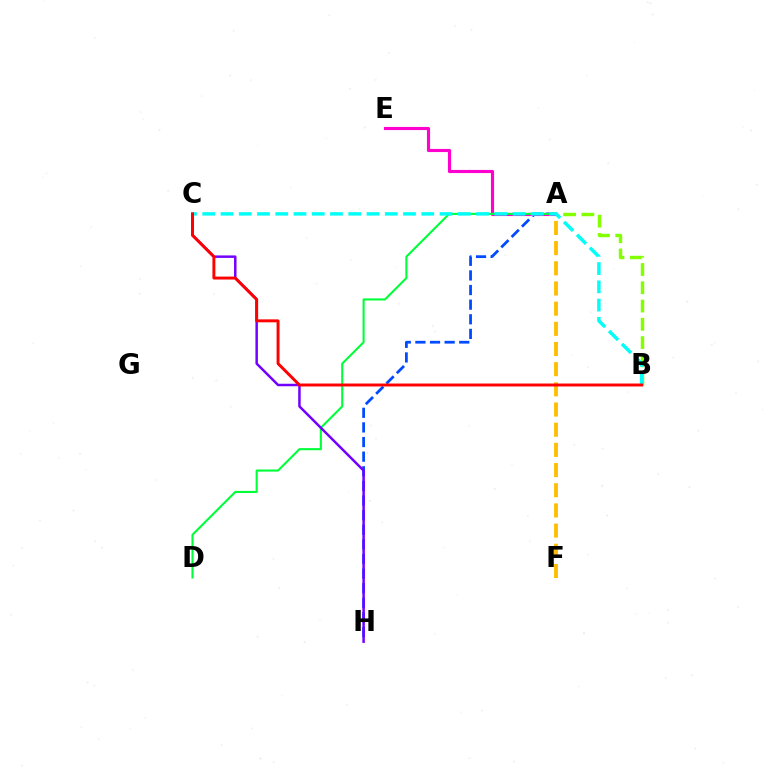{('A', 'H'): [{'color': '#004bff', 'line_style': 'dashed', 'thickness': 1.99}], ('A', 'B'): [{'color': '#84ff00', 'line_style': 'dashed', 'thickness': 2.48}], ('A', 'E'): [{'color': '#ff00cf', 'line_style': 'solid', 'thickness': 2.26}], ('A', 'D'): [{'color': '#00ff39', 'line_style': 'solid', 'thickness': 1.51}], ('C', 'H'): [{'color': '#7200ff', 'line_style': 'solid', 'thickness': 1.79}], ('A', 'F'): [{'color': '#ffbd00', 'line_style': 'dashed', 'thickness': 2.74}], ('B', 'C'): [{'color': '#00fff6', 'line_style': 'dashed', 'thickness': 2.48}, {'color': '#ff0000', 'line_style': 'solid', 'thickness': 2.12}]}